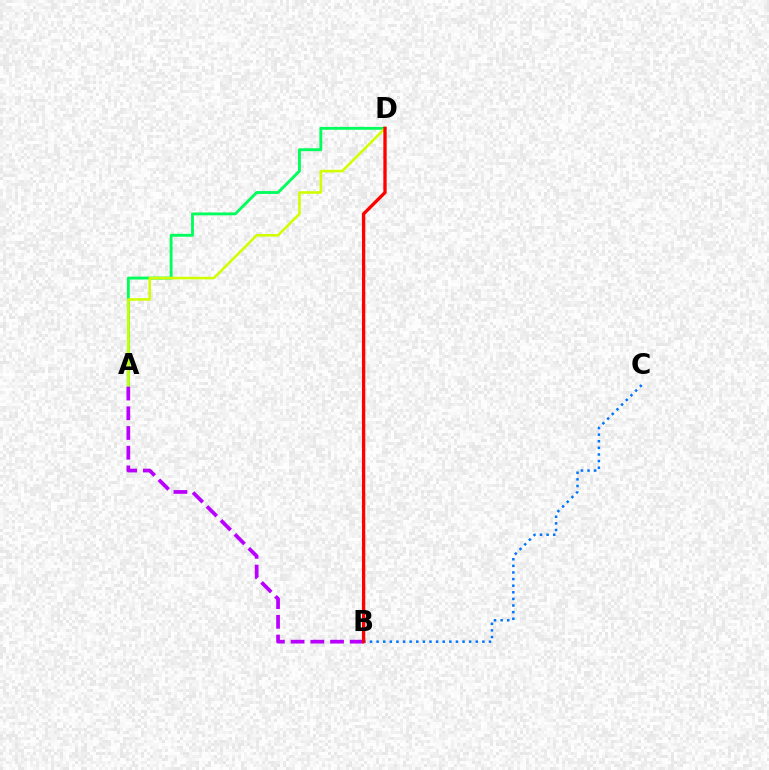{('A', 'D'): [{'color': '#00ff5c', 'line_style': 'solid', 'thickness': 2.06}, {'color': '#d1ff00', 'line_style': 'solid', 'thickness': 1.86}], ('B', 'C'): [{'color': '#0074ff', 'line_style': 'dotted', 'thickness': 1.8}], ('A', 'B'): [{'color': '#b900ff', 'line_style': 'dashed', 'thickness': 2.68}], ('B', 'D'): [{'color': '#ff0000', 'line_style': 'solid', 'thickness': 2.39}]}